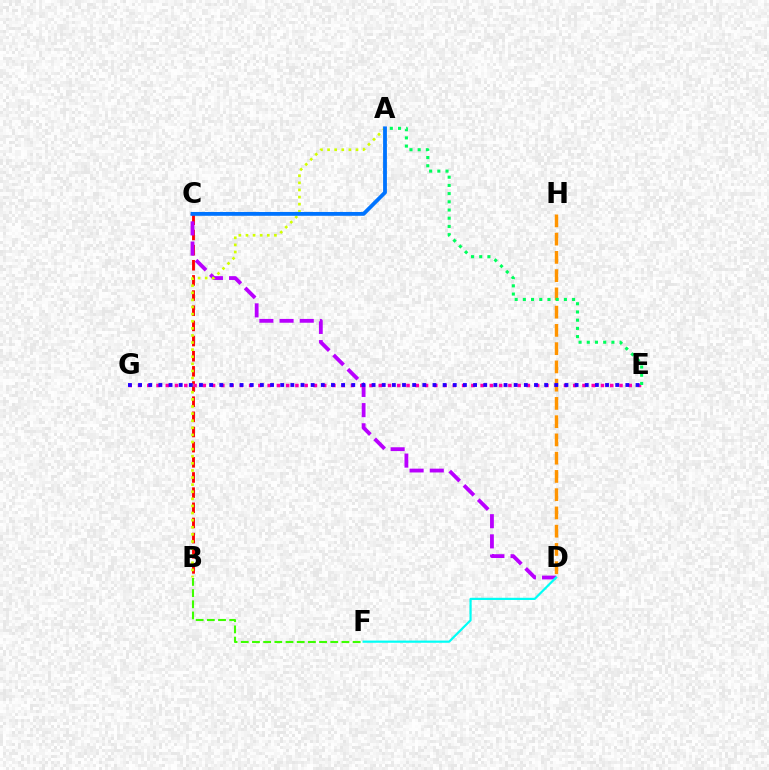{('B', 'C'): [{'color': '#ff0000', 'line_style': 'dashed', 'thickness': 2.06}], ('C', 'D'): [{'color': '#b900ff', 'line_style': 'dashed', 'thickness': 2.74}], ('A', 'B'): [{'color': '#d1ff00', 'line_style': 'dotted', 'thickness': 1.93}], ('E', 'G'): [{'color': '#ff00ac', 'line_style': 'dotted', 'thickness': 2.52}, {'color': '#2500ff', 'line_style': 'dotted', 'thickness': 2.76}], ('B', 'F'): [{'color': '#3dff00', 'line_style': 'dashed', 'thickness': 1.52}], ('D', 'F'): [{'color': '#00fff6', 'line_style': 'solid', 'thickness': 1.58}], ('D', 'H'): [{'color': '#ff9400', 'line_style': 'dashed', 'thickness': 2.48}], ('A', 'E'): [{'color': '#00ff5c', 'line_style': 'dotted', 'thickness': 2.23}], ('A', 'C'): [{'color': '#0074ff', 'line_style': 'solid', 'thickness': 2.75}]}